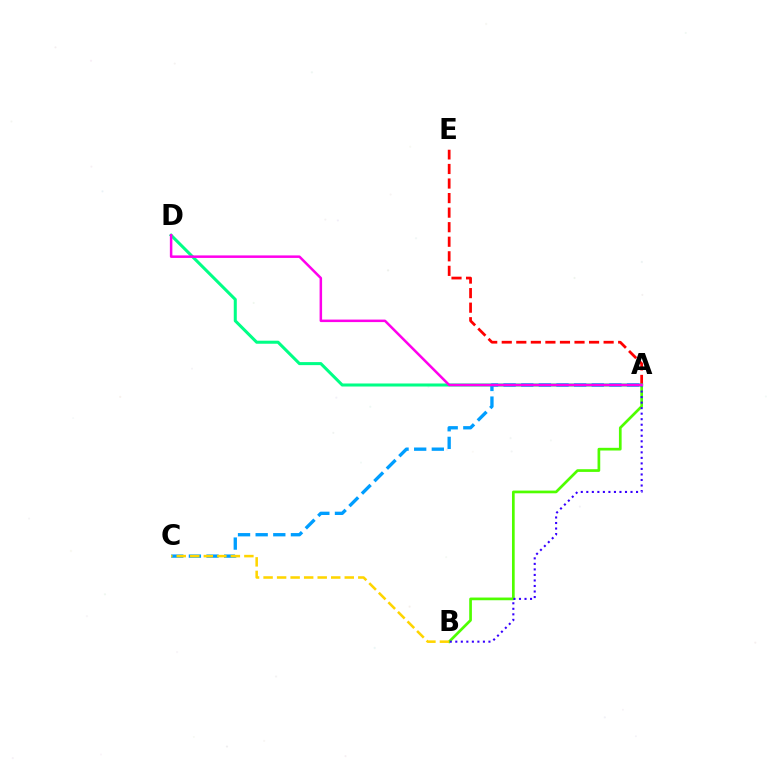{('A', 'B'): [{'color': '#4fff00', 'line_style': 'solid', 'thickness': 1.94}, {'color': '#3700ff', 'line_style': 'dotted', 'thickness': 1.5}], ('A', 'E'): [{'color': '#ff0000', 'line_style': 'dashed', 'thickness': 1.98}], ('A', 'D'): [{'color': '#00ff86', 'line_style': 'solid', 'thickness': 2.19}, {'color': '#ff00ed', 'line_style': 'solid', 'thickness': 1.81}], ('A', 'C'): [{'color': '#009eff', 'line_style': 'dashed', 'thickness': 2.4}], ('B', 'C'): [{'color': '#ffd500', 'line_style': 'dashed', 'thickness': 1.84}]}